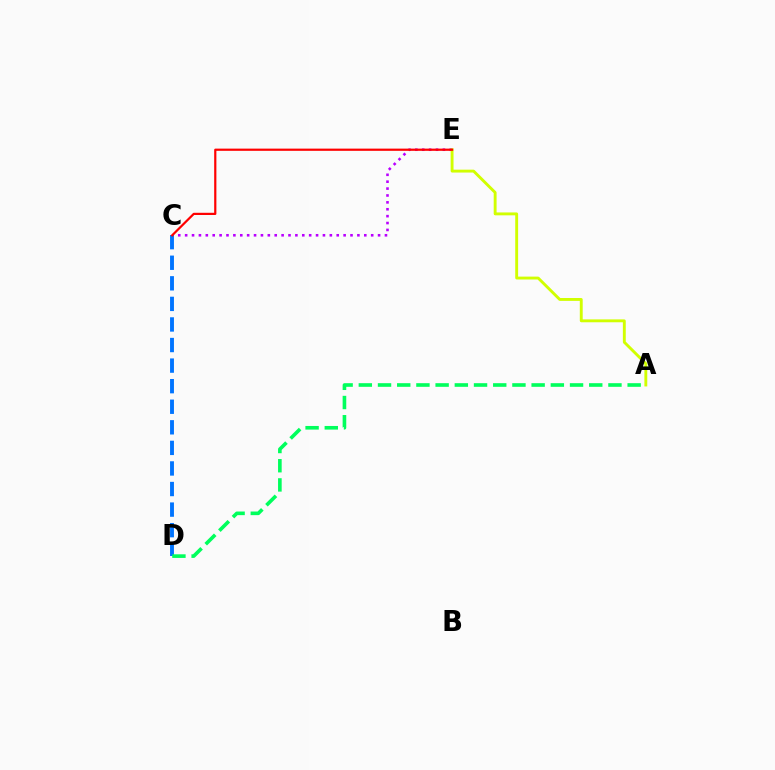{('C', 'E'): [{'color': '#b900ff', 'line_style': 'dotted', 'thickness': 1.87}, {'color': '#ff0000', 'line_style': 'solid', 'thickness': 1.59}], ('C', 'D'): [{'color': '#0074ff', 'line_style': 'dashed', 'thickness': 2.79}], ('A', 'E'): [{'color': '#d1ff00', 'line_style': 'solid', 'thickness': 2.08}], ('A', 'D'): [{'color': '#00ff5c', 'line_style': 'dashed', 'thickness': 2.61}]}